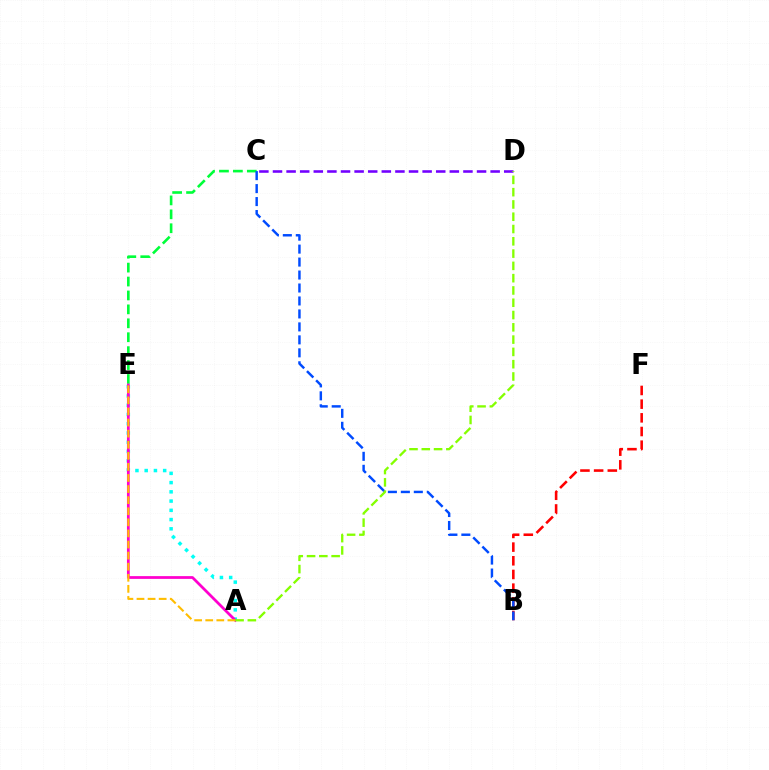{('B', 'F'): [{'color': '#ff0000', 'line_style': 'dashed', 'thickness': 1.86}], ('A', 'E'): [{'color': '#00fff6', 'line_style': 'dotted', 'thickness': 2.51}, {'color': '#ff00cf', 'line_style': 'solid', 'thickness': 1.99}, {'color': '#ffbd00', 'line_style': 'dashed', 'thickness': 1.51}], ('C', 'E'): [{'color': '#00ff39', 'line_style': 'dashed', 'thickness': 1.89}], ('B', 'C'): [{'color': '#004bff', 'line_style': 'dashed', 'thickness': 1.76}], ('C', 'D'): [{'color': '#7200ff', 'line_style': 'dashed', 'thickness': 1.85}], ('A', 'D'): [{'color': '#84ff00', 'line_style': 'dashed', 'thickness': 1.67}]}